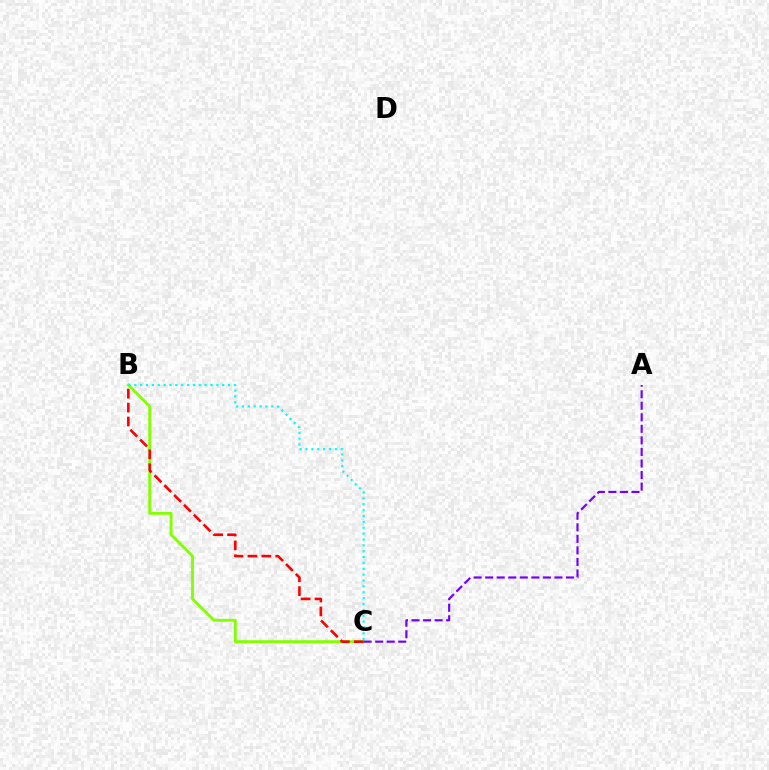{('B', 'C'): [{'color': '#84ff00', 'line_style': 'solid', 'thickness': 2.08}, {'color': '#ff0000', 'line_style': 'dashed', 'thickness': 1.89}, {'color': '#00fff6', 'line_style': 'dotted', 'thickness': 1.59}], ('A', 'C'): [{'color': '#7200ff', 'line_style': 'dashed', 'thickness': 1.57}]}